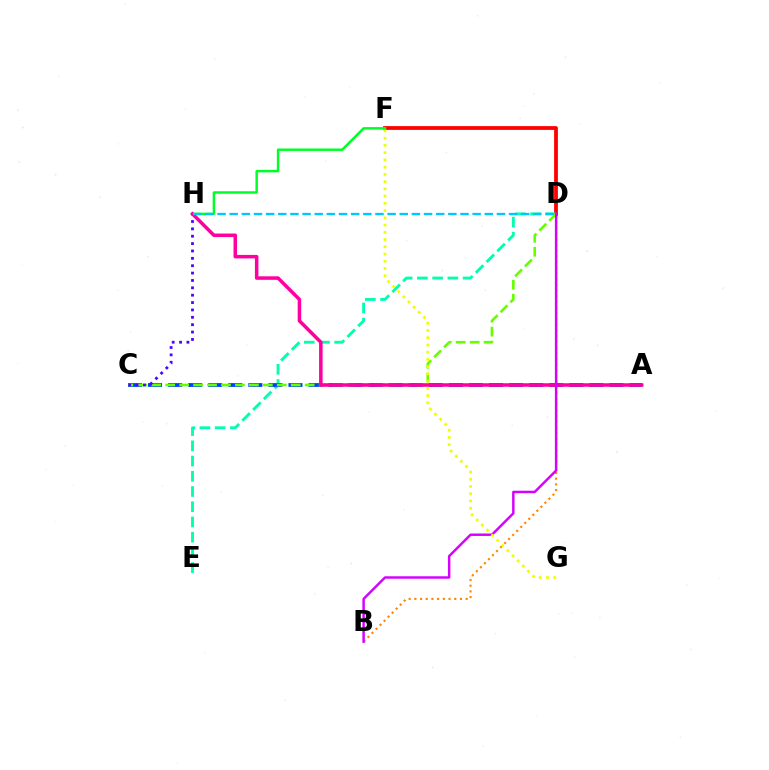{('D', 'F'): [{'color': '#ff0000', 'line_style': 'solid', 'thickness': 2.72}], ('F', 'H'): [{'color': '#00ff27', 'line_style': 'solid', 'thickness': 1.78}], ('D', 'E'): [{'color': '#00ffaf', 'line_style': 'dashed', 'thickness': 2.07}], ('A', 'C'): [{'color': '#003fff', 'line_style': 'dashed', 'thickness': 2.72}], ('B', 'D'): [{'color': '#ff8800', 'line_style': 'dotted', 'thickness': 1.55}, {'color': '#d600ff', 'line_style': 'solid', 'thickness': 1.77}], ('C', 'D'): [{'color': '#66ff00', 'line_style': 'dashed', 'thickness': 1.89}], ('C', 'H'): [{'color': '#4f00ff', 'line_style': 'dotted', 'thickness': 2.0}], ('A', 'H'): [{'color': '#ff00a0', 'line_style': 'solid', 'thickness': 2.53}], ('D', 'H'): [{'color': '#00c7ff', 'line_style': 'dashed', 'thickness': 1.65}], ('F', 'G'): [{'color': '#eeff00', 'line_style': 'dotted', 'thickness': 1.97}]}